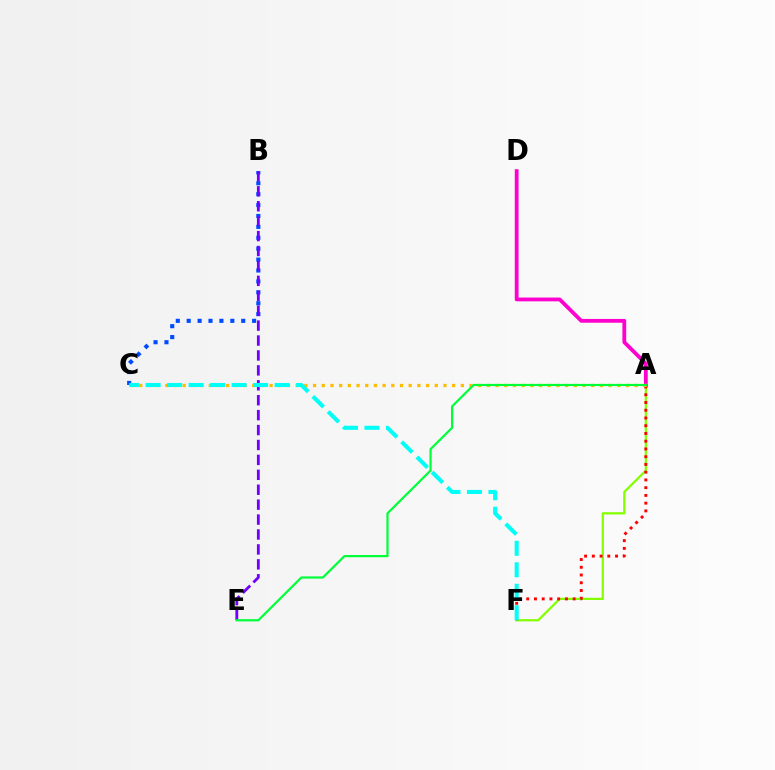{('A', 'F'): [{'color': '#84ff00', 'line_style': 'solid', 'thickness': 1.61}, {'color': '#ff0000', 'line_style': 'dotted', 'thickness': 2.1}], ('A', 'D'): [{'color': '#ff00cf', 'line_style': 'solid', 'thickness': 2.73}], ('B', 'C'): [{'color': '#004bff', 'line_style': 'dotted', 'thickness': 2.96}], ('B', 'E'): [{'color': '#7200ff', 'line_style': 'dashed', 'thickness': 2.03}], ('A', 'C'): [{'color': '#ffbd00', 'line_style': 'dotted', 'thickness': 2.36}], ('C', 'F'): [{'color': '#00fff6', 'line_style': 'dashed', 'thickness': 2.92}], ('A', 'E'): [{'color': '#00ff39', 'line_style': 'solid', 'thickness': 1.59}]}